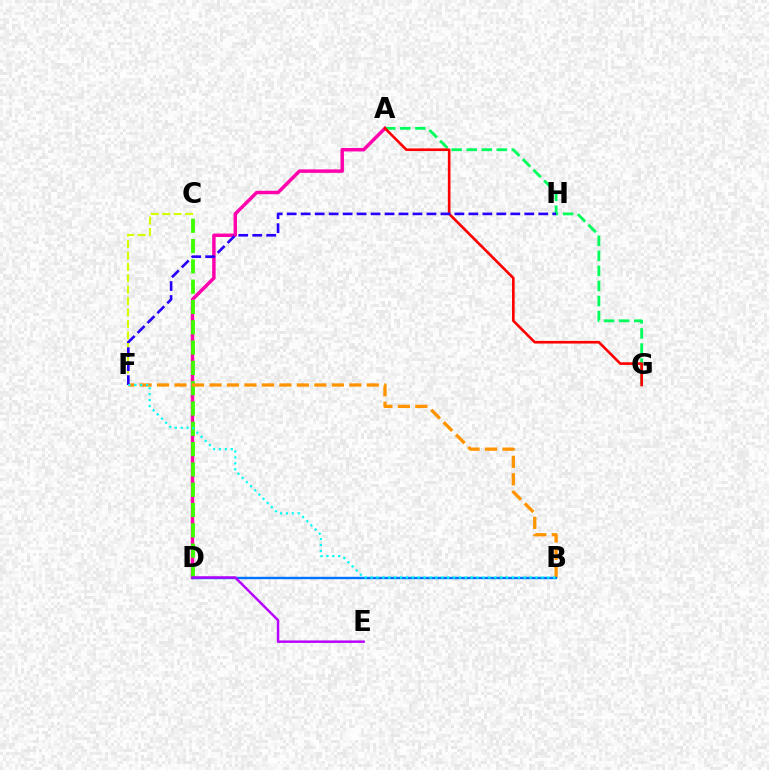{('A', 'D'): [{'color': '#ff00ac', 'line_style': 'solid', 'thickness': 2.48}], ('C', 'F'): [{'color': '#d1ff00', 'line_style': 'dashed', 'thickness': 1.55}], ('A', 'G'): [{'color': '#00ff5c', 'line_style': 'dashed', 'thickness': 2.04}, {'color': '#ff0000', 'line_style': 'solid', 'thickness': 1.9}], ('C', 'D'): [{'color': '#3dff00', 'line_style': 'dashed', 'thickness': 2.76}], ('B', 'F'): [{'color': '#ff9400', 'line_style': 'dashed', 'thickness': 2.37}, {'color': '#00fff6', 'line_style': 'dotted', 'thickness': 1.6}], ('F', 'H'): [{'color': '#2500ff', 'line_style': 'dashed', 'thickness': 1.9}], ('B', 'D'): [{'color': '#0074ff', 'line_style': 'solid', 'thickness': 1.73}], ('D', 'E'): [{'color': '#b900ff', 'line_style': 'solid', 'thickness': 1.77}]}